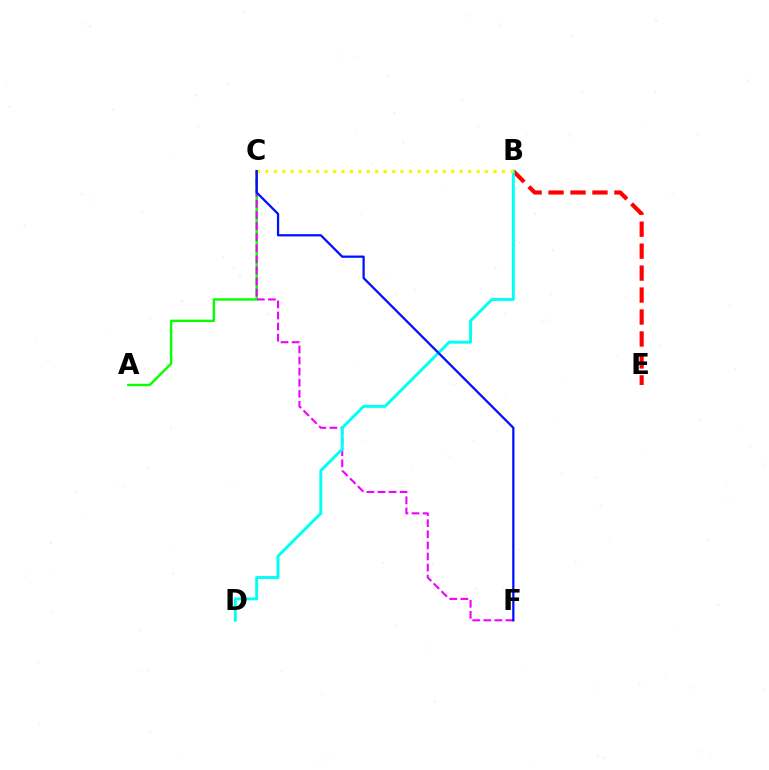{('A', 'C'): [{'color': '#08ff00', 'line_style': 'solid', 'thickness': 1.72}], ('B', 'E'): [{'color': '#ff0000', 'line_style': 'dashed', 'thickness': 2.98}], ('C', 'F'): [{'color': '#ee00ff', 'line_style': 'dashed', 'thickness': 1.51}, {'color': '#0010ff', 'line_style': 'solid', 'thickness': 1.62}], ('B', 'D'): [{'color': '#00fff6', 'line_style': 'solid', 'thickness': 2.11}], ('B', 'C'): [{'color': '#fcf500', 'line_style': 'dotted', 'thickness': 2.3}]}